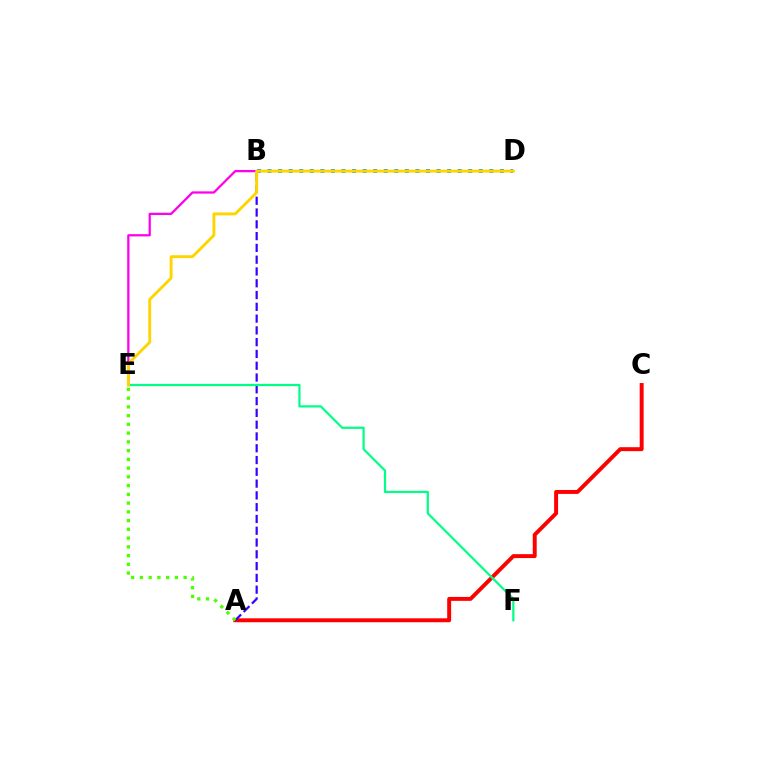{('B', 'E'): [{'color': '#ff00ed', 'line_style': 'solid', 'thickness': 1.63}], ('A', 'C'): [{'color': '#ff0000', 'line_style': 'solid', 'thickness': 2.83}], ('A', 'B'): [{'color': '#3700ff', 'line_style': 'dashed', 'thickness': 1.6}], ('B', 'D'): [{'color': '#009eff', 'line_style': 'dotted', 'thickness': 2.87}], ('E', 'F'): [{'color': '#00ff86', 'line_style': 'solid', 'thickness': 1.59}], ('D', 'E'): [{'color': '#ffd500', 'line_style': 'solid', 'thickness': 2.08}], ('A', 'E'): [{'color': '#4fff00', 'line_style': 'dotted', 'thickness': 2.38}]}